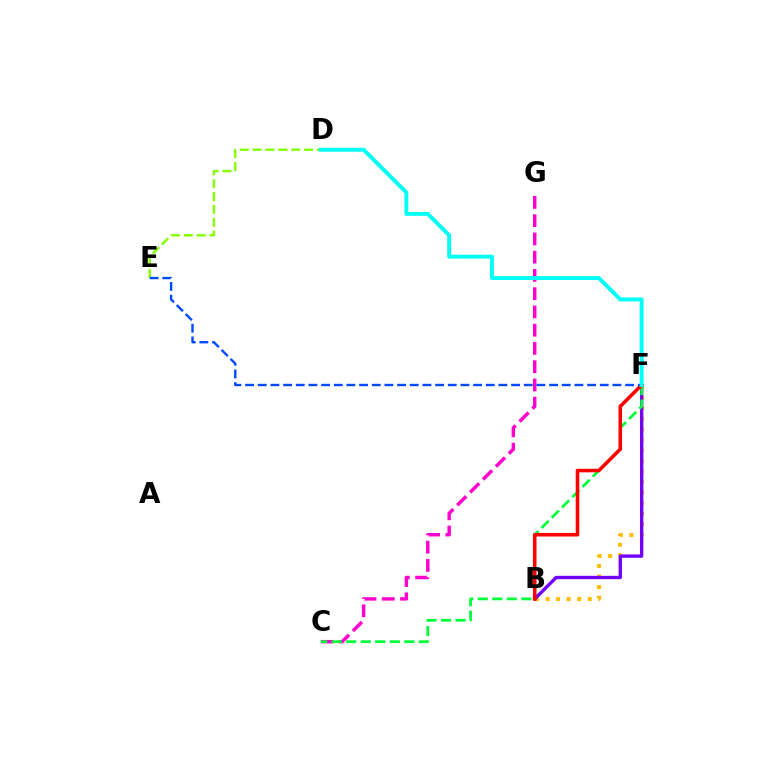{('C', 'G'): [{'color': '#ff00cf', 'line_style': 'dashed', 'thickness': 2.48}], ('B', 'F'): [{'color': '#ffbd00', 'line_style': 'dotted', 'thickness': 2.87}, {'color': '#7200ff', 'line_style': 'solid', 'thickness': 2.42}, {'color': '#ff0000', 'line_style': 'solid', 'thickness': 2.56}], ('C', 'F'): [{'color': '#00ff39', 'line_style': 'dashed', 'thickness': 1.97}], ('D', 'E'): [{'color': '#84ff00', 'line_style': 'dashed', 'thickness': 1.75}], ('E', 'F'): [{'color': '#004bff', 'line_style': 'dashed', 'thickness': 1.72}], ('D', 'F'): [{'color': '#00fff6', 'line_style': 'solid', 'thickness': 2.82}]}